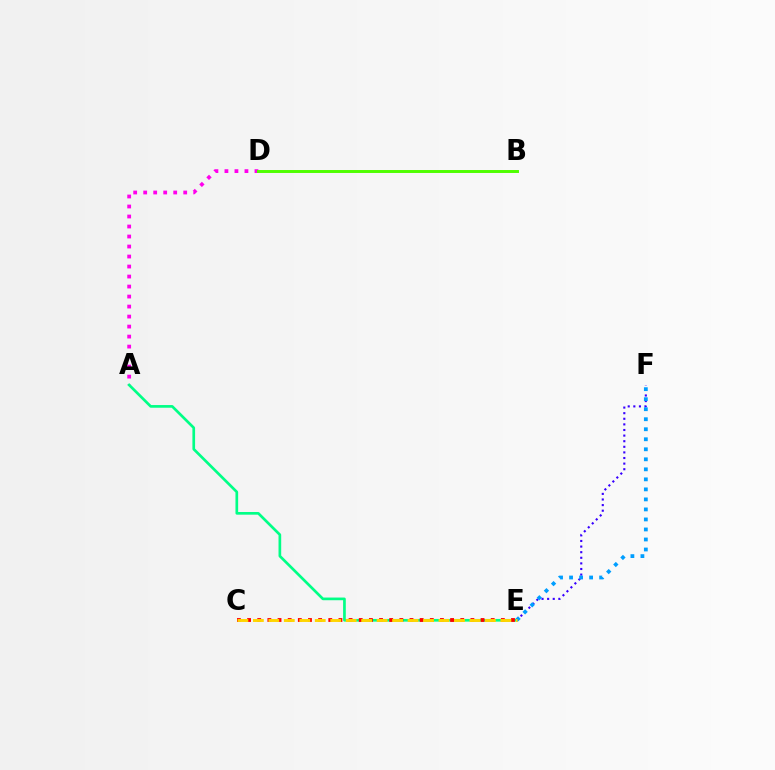{('E', 'F'): [{'color': '#3700ff', 'line_style': 'dotted', 'thickness': 1.52}, {'color': '#009eff', 'line_style': 'dotted', 'thickness': 2.72}], ('A', 'D'): [{'color': '#ff00ed', 'line_style': 'dotted', 'thickness': 2.72}], ('A', 'E'): [{'color': '#00ff86', 'line_style': 'solid', 'thickness': 1.93}], ('C', 'E'): [{'color': '#ff0000', 'line_style': 'dotted', 'thickness': 2.76}, {'color': '#ffd500', 'line_style': 'dashed', 'thickness': 2.1}], ('B', 'D'): [{'color': '#4fff00', 'line_style': 'solid', 'thickness': 2.12}]}